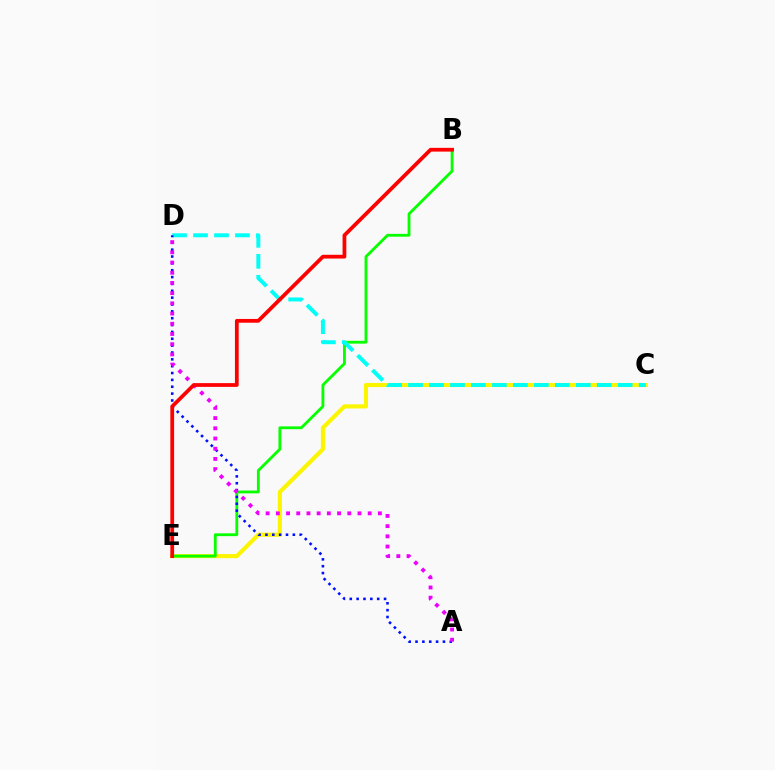{('C', 'E'): [{'color': '#fcf500', 'line_style': 'solid', 'thickness': 2.95}], ('B', 'E'): [{'color': '#08ff00', 'line_style': 'solid', 'thickness': 2.04}, {'color': '#ff0000', 'line_style': 'solid', 'thickness': 2.71}], ('C', 'D'): [{'color': '#00fff6', 'line_style': 'dashed', 'thickness': 2.85}], ('A', 'D'): [{'color': '#0010ff', 'line_style': 'dotted', 'thickness': 1.86}, {'color': '#ee00ff', 'line_style': 'dotted', 'thickness': 2.77}]}